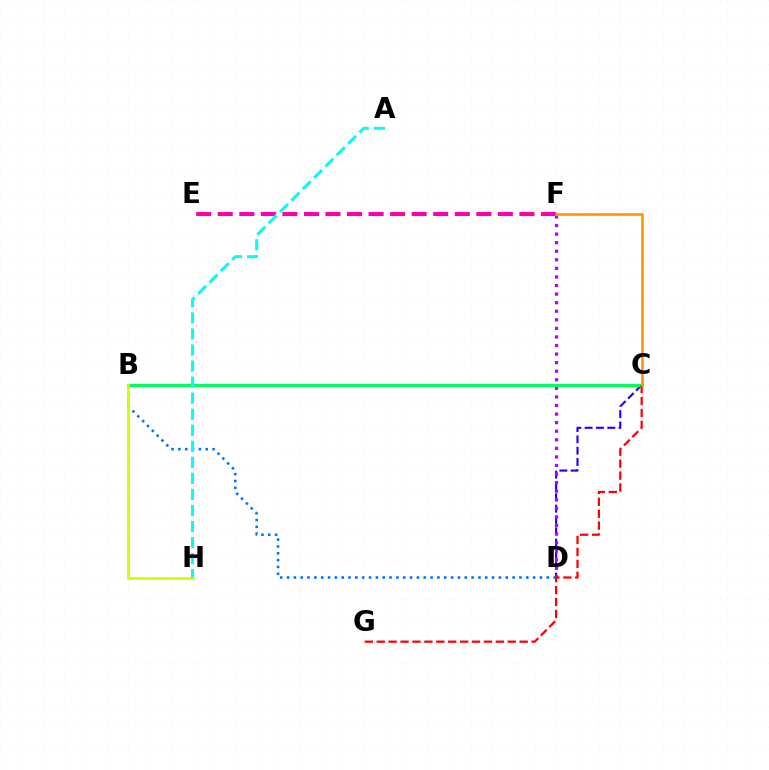{('B', 'D'): [{'color': '#0074ff', 'line_style': 'dotted', 'thickness': 1.86}], ('B', 'C'): [{'color': '#3dff00', 'line_style': 'solid', 'thickness': 2.17}, {'color': '#00ff5c', 'line_style': 'solid', 'thickness': 2.3}], ('E', 'F'): [{'color': '#ff00ac', 'line_style': 'dashed', 'thickness': 2.93}], ('C', 'D'): [{'color': '#2500ff', 'line_style': 'dashed', 'thickness': 1.54}], ('D', 'F'): [{'color': '#b900ff', 'line_style': 'dotted', 'thickness': 2.33}], ('B', 'H'): [{'color': '#d1ff00', 'line_style': 'solid', 'thickness': 2.01}], ('C', 'G'): [{'color': '#ff0000', 'line_style': 'dashed', 'thickness': 1.62}], ('C', 'F'): [{'color': '#ff9400', 'line_style': 'solid', 'thickness': 1.87}], ('A', 'H'): [{'color': '#00fff6', 'line_style': 'dashed', 'thickness': 2.18}]}